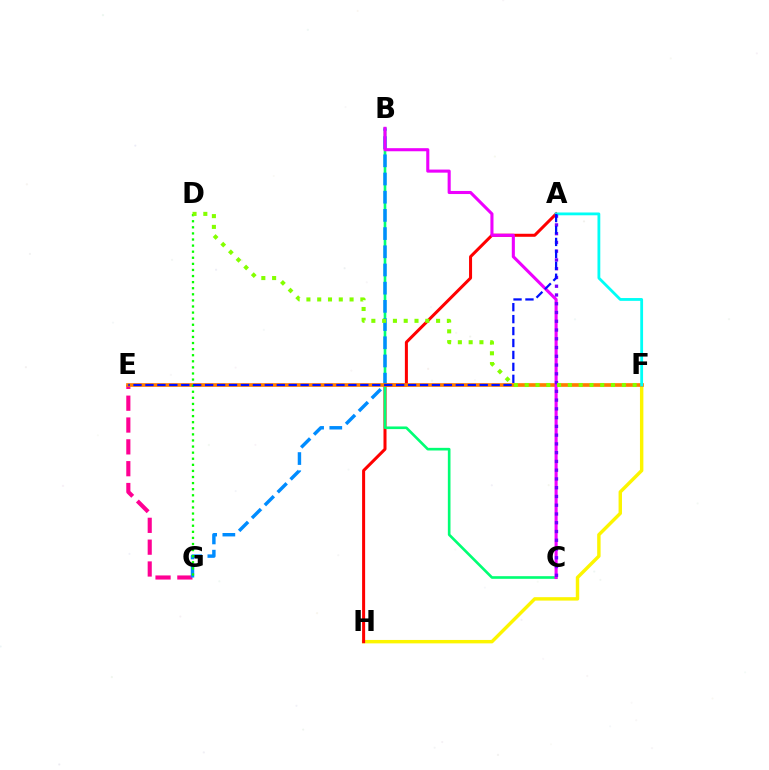{('F', 'H'): [{'color': '#fcf500', 'line_style': 'solid', 'thickness': 2.46}], ('A', 'H'): [{'color': '#ff0000', 'line_style': 'solid', 'thickness': 2.18}], ('B', 'C'): [{'color': '#00ff74', 'line_style': 'solid', 'thickness': 1.9}, {'color': '#ee00ff', 'line_style': 'solid', 'thickness': 2.22}], ('E', 'G'): [{'color': '#ff0094', 'line_style': 'dashed', 'thickness': 2.97}], ('B', 'G'): [{'color': '#008cff', 'line_style': 'dashed', 'thickness': 2.47}], ('E', 'F'): [{'color': '#ff7c00', 'line_style': 'solid', 'thickness': 2.64}], ('D', 'G'): [{'color': '#08ff00', 'line_style': 'dotted', 'thickness': 1.65}], ('A', 'F'): [{'color': '#00fff6', 'line_style': 'solid', 'thickness': 2.02}], ('A', 'C'): [{'color': '#7200ff', 'line_style': 'dotted', 'thickness': 2.38}], ('D', 'F'): [{'color': '#84ff00', 'line_style': 'dotted', 'thickness': 2.93}], ('A', 'E'): [{'color': '#0010ff', 'line_style': 'dashed', 'thickness': 1.62}]}